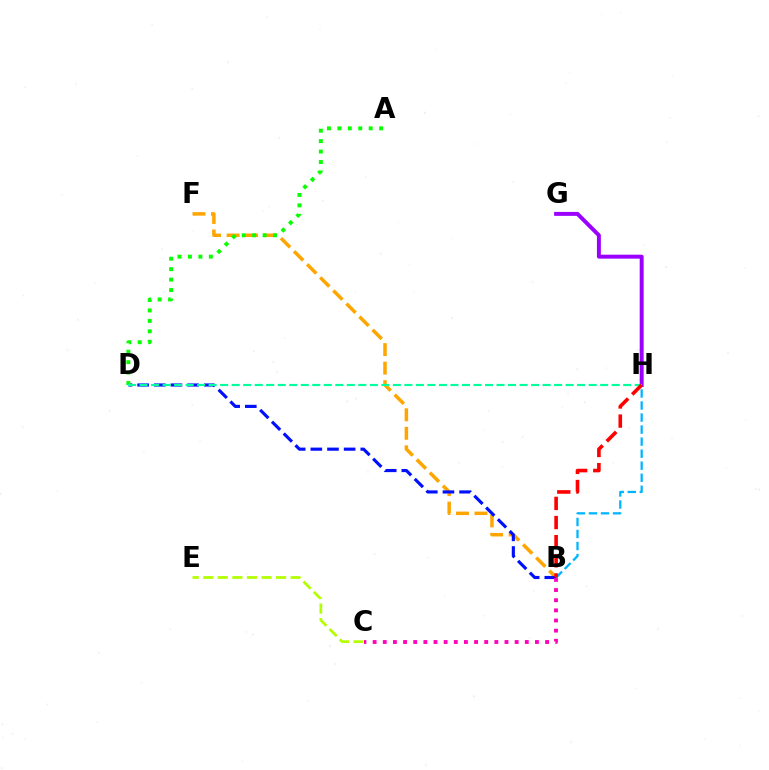{('B', 'F'): [{'color': '#ffa500', 'line_style': 'dashed', 'thickness': 2.51}], ('B', 'D'): [{'color': '#0010ff', 'line_style': 'dashed', 'thickness': 2.26}], ('A', 'D'): [{'color': '#08ff00', 'line_style': 'dotted', 'thickness': 2.84}], ('B', 'C'): [{'color': '#ff00bd', 'line_style': 'dotted', 'thickness': 2.76}], ('B', 'H'): [{'color': '#00b5ff', 'line_style': 'dashed', 'thickness': 1.64}, {'color': '#ff0000', 'line_style': 'dashed', 'thickness': 2.6}], ('G', 'H'): [{'color': '#9b00ff', 'line_style': 'solid', 'thickness': 2.84}], ('C', 'E'): [{'color': '#b3ff00', 'line_style': 'dashed', 'thickness': 1.98}], ('D', 'H'): [{'color': '#00ff9d', 'line_style': 'dashed', 'thickness': 1.56}]}